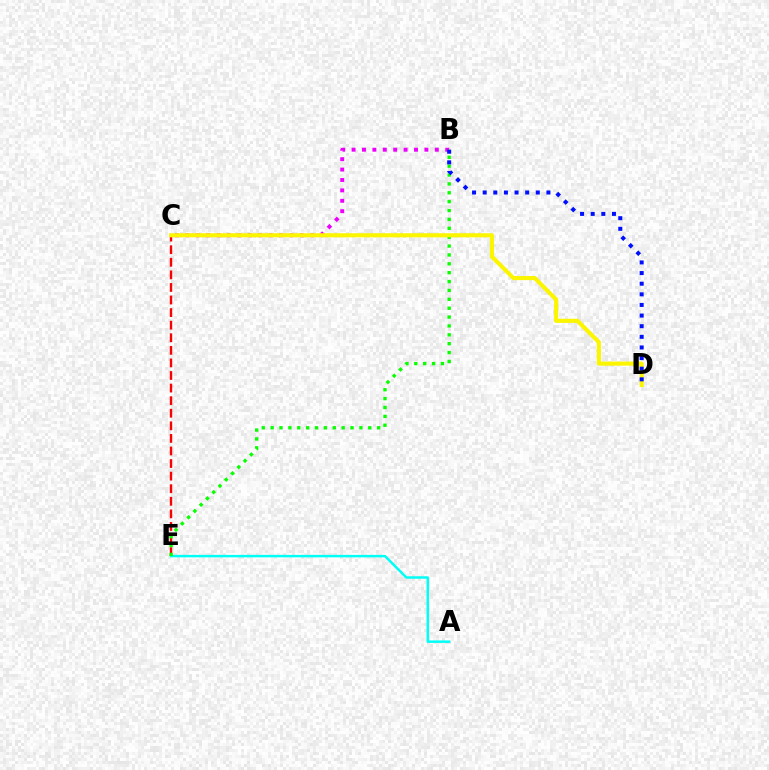{('C', 'E'): [{'color': '#ff0000', 'line_style': 'dashed', 'thickness': 1.71}], ('A', 'E'): [{'color': '#00fff6', 'line_style': 'solid', 'thickness': 1.78}], ('B', 'C'): [{'color': '#ee00ff', 'line_style': 'dotted', 'thickness': 2.83}], ('B', 'E'): [{'color': '#08ff00', 'line_style': 'dotted', 'thickness': 2.41}], ('C', 'D'): [{'color': '#fcf500', 'line_style': 'solid', 'thickness': 2.96}], ('B', 'D'): [{'color': '#0010ff', 'line_style': 'dotted', 'thickness': 2.89}]}